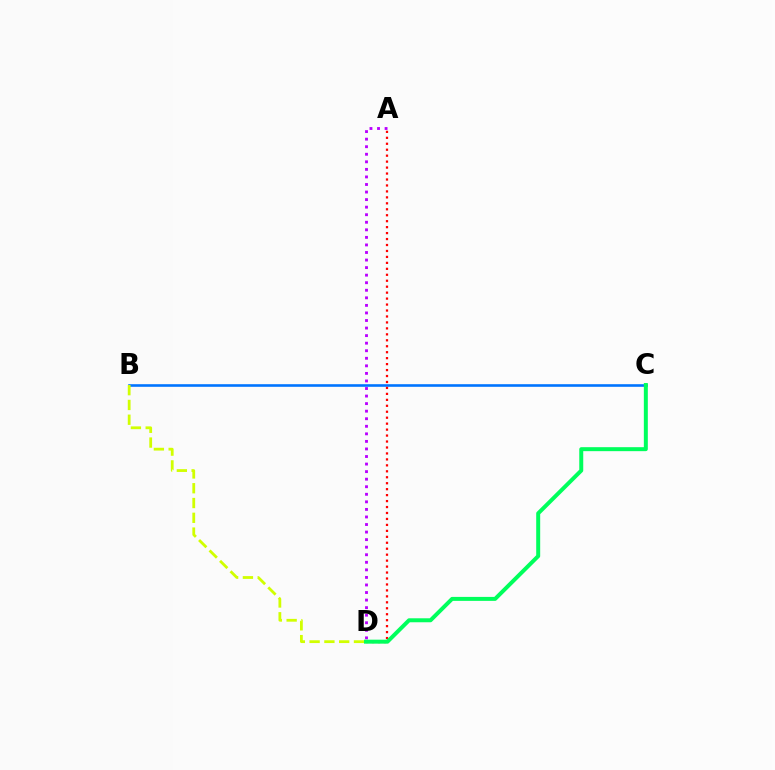{('B', 'C'): [{'color': '#0074ff', 'line_style': 'solid', 'thickness': 1.88}], ('A', 'D'): [{'color': '#b900ff', 'line_style': 'dotted', 'thickness': 2.05}, {'color': '#ff0000', 'line_style': 'dotted', 'thickness': 1.62}], ('B', 'D'): [{'color': '#d1ff00', 'line_style': 'dashed', 'thickness': 2.01}], ('C', 'D'): [{'color': '#00ff5c', 'line_style': 'solid', 'thickness': 2.86}]}